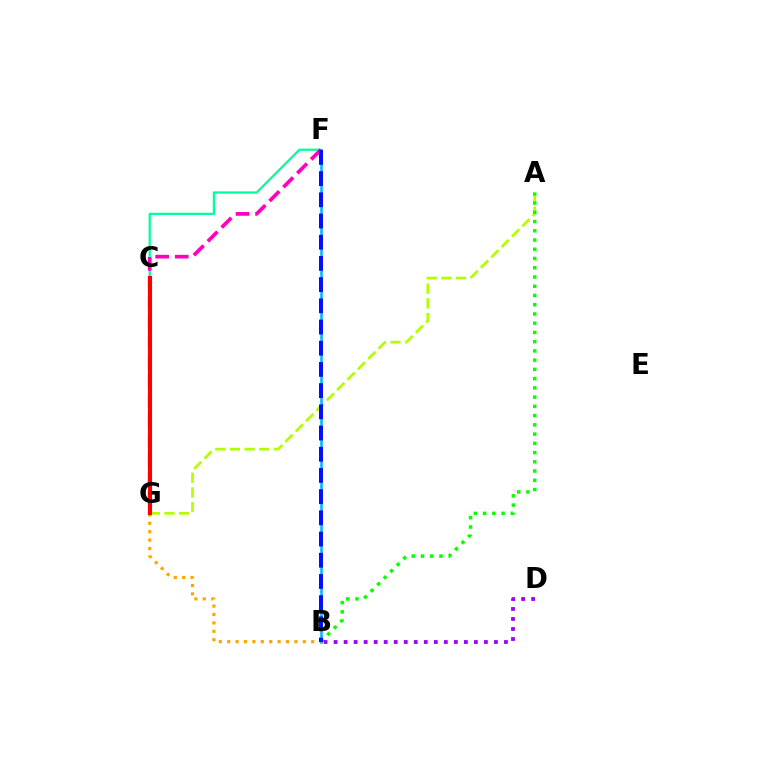{('B', 'G'): [{'color': '#ffa500', 'line_style': 'dotted', 'thickness': 2.28}], ('F', 'G'): [{'color': '#00ff9d', 'line_style': 'solid', 'thickness': 1.62}, {'color': '#ff00bd', 'line_style': 'dashed', 'thickness': 2.66}], ('A', 'G'): [{'color': '#b3ff00', 'line_style': 'dashed', 'thickness': 1.99}], ('C', 'G'): [{'color': '#ff0000', 'line_style': 'solid', 'thickness': 2.97}], ('B', 'F'): [{'color': '#00b5ff', 'line_style': 'solid', 'thickness': 1.84}, {'color': '#0010ff', 'line_style': 'dashed', 'thickness': 2.88}], ('A', 'B'): [{'color': '#08ff00', 'line_style': 'dotted', 'thickness': 2.51}], ('B', 'D'): [{'color': '#9b00ff', 'line_style': 'dotted', 'thickness': 2.72}]}